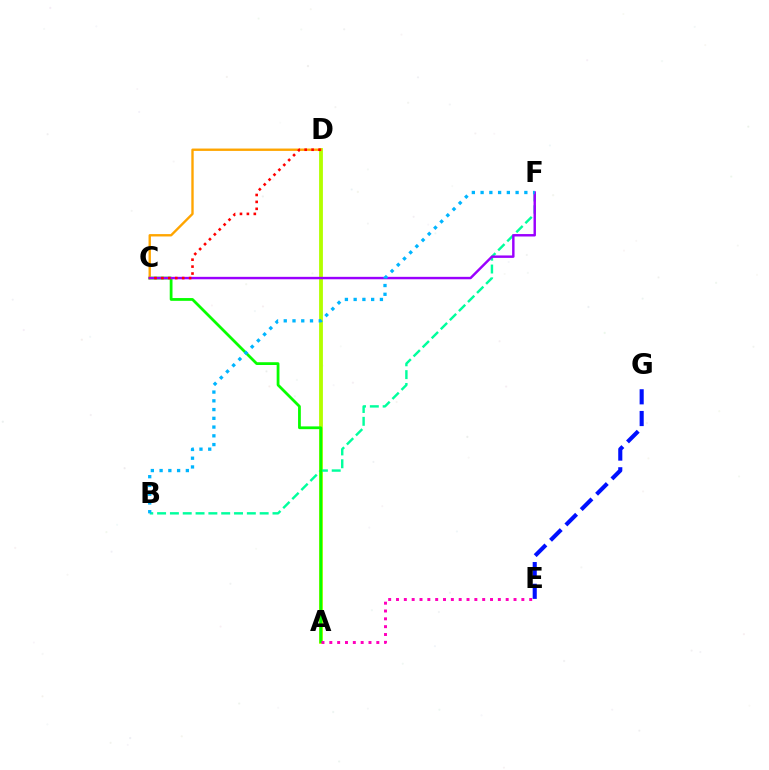{('A', 'D'): [{'color': '#b3ff00', 'line_style': 'solid', 'thickness': 2.75}], ('B', 'F'): [{'color': '#00ff9d', 'line_style': 'dashed', 'thickness': 1.74}, {'color': '#00b5ff', 'line_style': 'dotted', 'thickness': 2.38}], ('A', 'C'): [{'color': '#08ff00', 'line_style': 'solid', 'thickness': 2.0}], ('C', 'D'): [{'color': '#ffa500', 'line_style': 'solid', 'thickness': 1.71}, {'color': '#ff0000', 'line_style': 'dotted', 'thickness': 1.88}], ('C', 'F'): [{'color': '#9b00ff', 'line_style': 'solid', 'thickness': 1.76}], ('A', 'E'): [{'color': '#ff00bd', 'line_style': 'dotted', 'thickness': 2.13}], ('E', 'G'): [{'color': '#0010ff', 'line_style': 'dashed', 'thickness': 2.95}]}